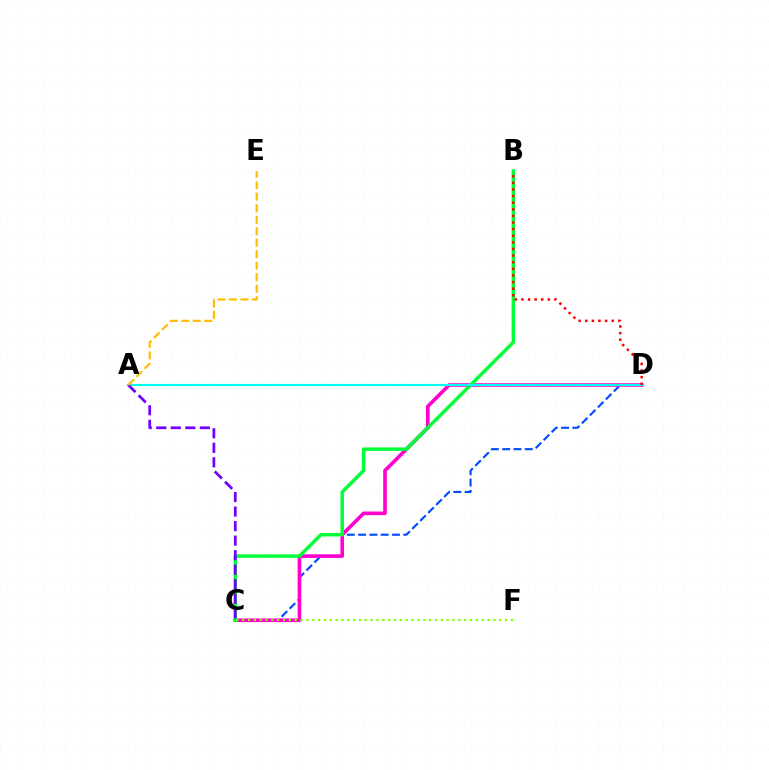{('C', 'D'): [{'color': '#004bff', 'line_style': 'dashed', 'thickness': 1.53}, {'color': '#ff00cf', 'line_style': 'solid', 'thickness': 2.61}], ('B', 'C'): [{'color': '#00ff39', 'line_style': 'solid', 'thickness': 2.49}], ('A', 'D'): [{'color': '#00fff6', 'line_style': 'solid', 'thickness': 1.56}], ('A', 'C'): [{'color': '#7200ff', 'line_style': 'dashed', 'thickness': 1.97}], ('A', 'E'): [{'color': '#ffbd00', 'line_style': 'dashed', 'thickness': 1.56}], ('B', 'D'): [{'color': '#ff0000', 'line_style': 'dotted', 'thickness': 1.8}], ('C', 'F'): [{'color': '#84ff00', 'line_style': 'dotted', 'thickness': 1.59}]}